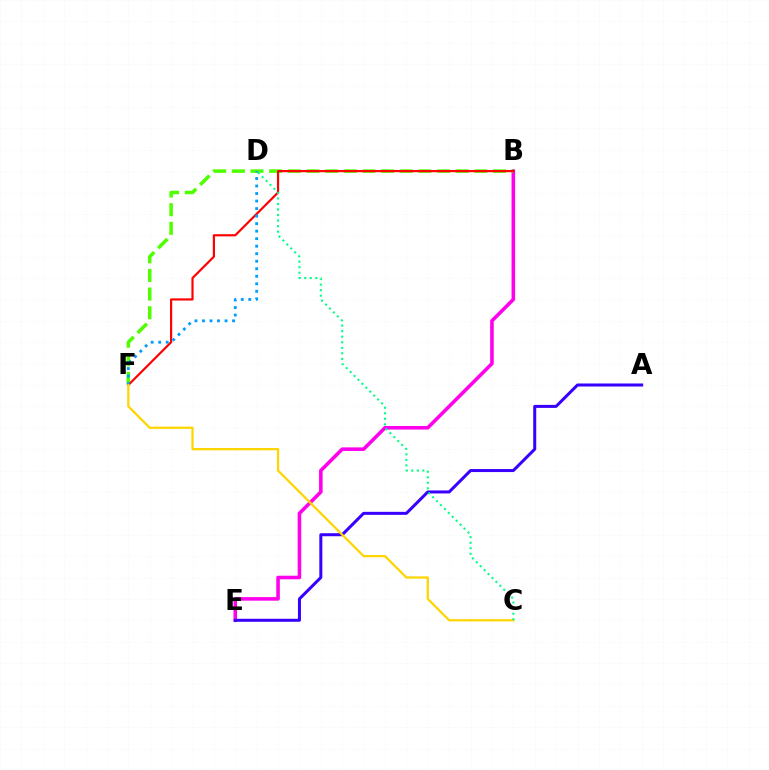{('B', 'E'): [{'color': '#ff00ed', 'line_style': 'solid', 'thickness': 2.57}], ('B', 'F'): [{'color': '#4fff00', 'line_style': 'dashed', 'thickness': 2.53}, {'color': '#ff0000', 'line_style': 'solid', 'thickness': 1.57}], ('A', 'E'): [{'color': '#3700ff', 'line_style': 'solid', 'thickness': 2.17}], ('D', 'F'): [{'color': '#009eff', 'line_style': 'dotted', 'thickness': 2.04}], ('C', 'F'): [{'color': '#ffd500', 'line_style': 'solid', 'thickness': 1.62}], ('C', 'D'): [{'color': '#00ff86', 'line_style': 'dotted', 'thickness': 1.51}]}